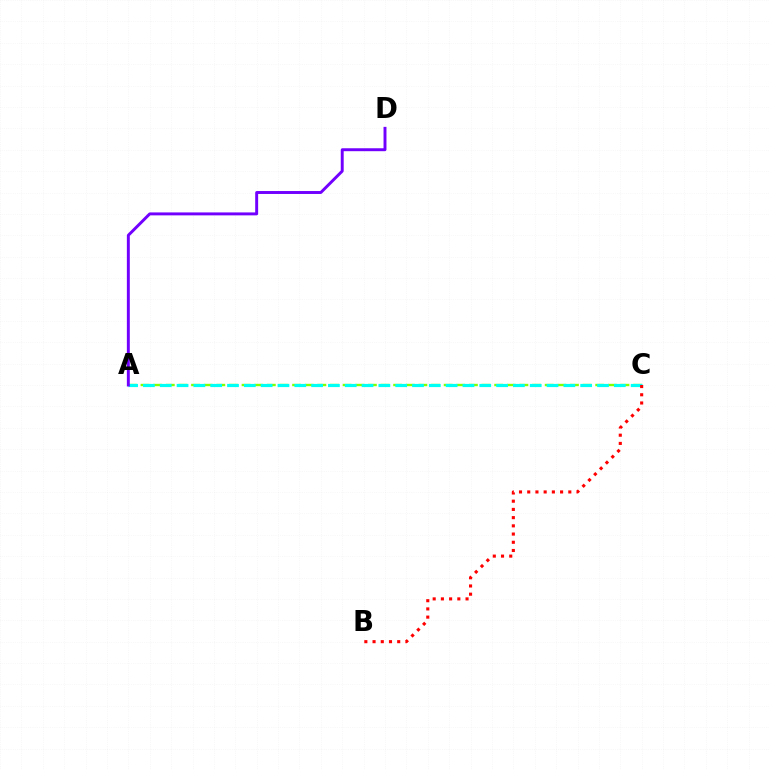{('A', 'C'): [{'color': '#84ff00', 'line_style': 'dashed', 'thickness': 1.72}, {'color': '#00fff6', 'line_style': 'dashed', 'thickness': 2.28}], ('B', 'C'): [{'color': '#ff0000', 'line_style': 'dotted', 'thickness': 2.23}], ('A', 'D'): [{'color': '#7200ff', 'line_style': 'solid', 'thickness': 2.12}]}